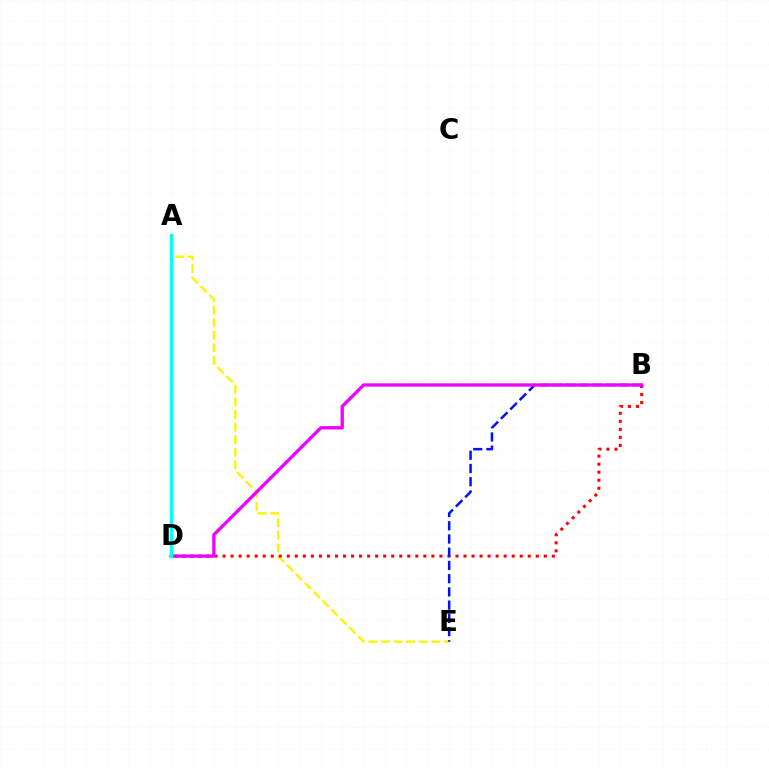{('A', 'E'): [{'color': '#fcf500', 'line_style': 'dashed', 'thickness': 1.71}], ('B', 'D'): [{'color': '#ff0000', 'line_style': 'dotted', 'thickness': 2.18}, {'color': '#ee00ff', 'line_style': 'solid', 'thickness': 2.39}], ('A', 'D'): [{'color': '#08ff00', 'line_style': 'dotted', 'thickness': 1.51}, {'color': '#00fff6', 'line_style': 'solid', 'thickness': 2.47}], ('B', 'E'): [{'color': '#0010ff', 'line_style': 'dashed', 'thickness': 1.8}]}